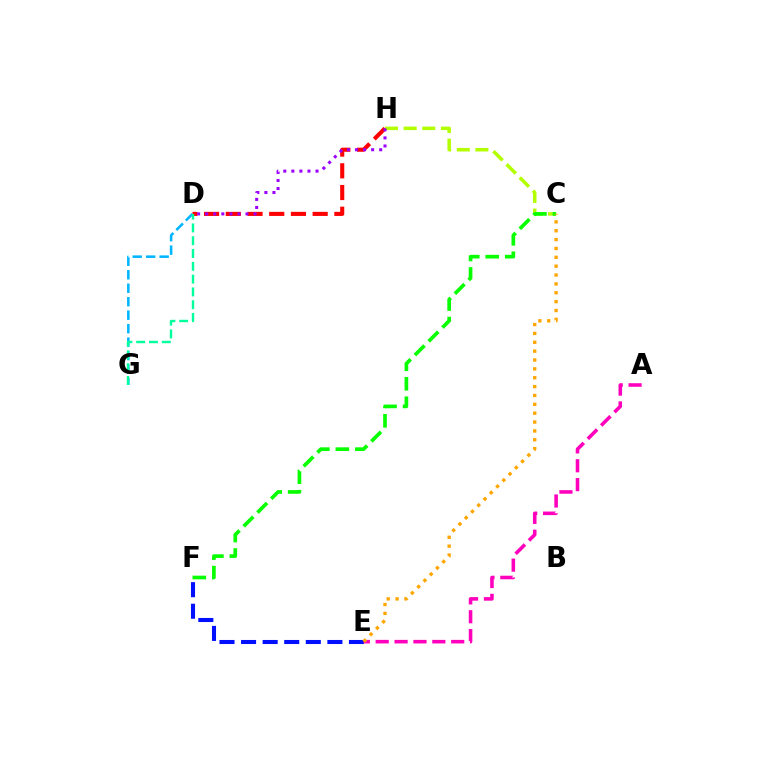{('D', 'G'): [{'color': '#00b5ff', 'line_style': 'dashed', 'thickness': 1.83}, {'color': '#00ff9d', 'line_style': 'dashed', 'thickness': 1.74}], ('E', 'F'): [{'color': '#0010ff', 'line_style': 'dashed', 'thickness': 2.93}], ('C', 'H'): [{'color': '#b3ff00', 'line_style': 'dashed', 'thickness': 2.53}], ('D', 'H'): [{'color': '#ff0000', 'line_style': 'dashed', 'thickness': 2.95}, {'color': '#9b00ff', 'line_style': 'dotted', 'thickness': 2.19}], ('A', 'E'): [{'color': '#ff00bd', 'line_style': 'dashed', 'thickness': 2.56}], ('C', 'F'): [{'color': '#08ff00', 'line_style': 'dashed', 'thickness': 2.65}], ('C', 'E'): [{'color': '#ffa500', 'line_style': 'dotted', 'thickness': 2.41}]}